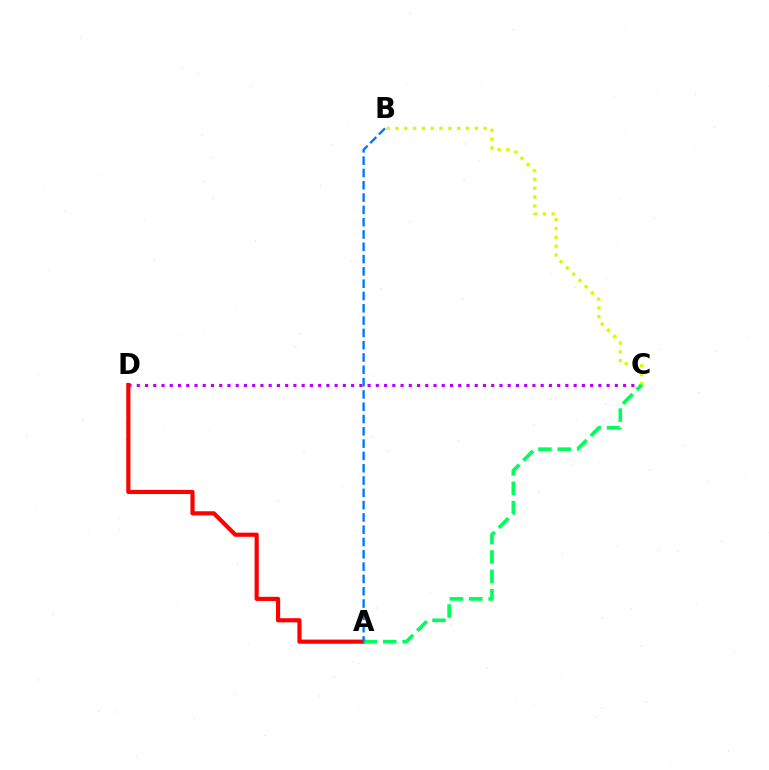{('C', 'D'): [{'color': '#b900ff', 'line_style': 'dotted', 'thickness': 2.24}], ('A', 'D'): [{'color': '#ff0000', 'line_style': 'solid', 'thickness': 2.99}], ('B', 'C'): [{'color': '#d1ff00', 'line_style': 'dotted', 'thickness': 2.4}], ('A', 'C'): [{'color': '#00ff5c', 'line_style': 'dashed', 'thickness': 2.63}], ('A', 'B'): [{'color': '#0074ff', 'line_style': 'dashed', 'thickness': 1.67}]}